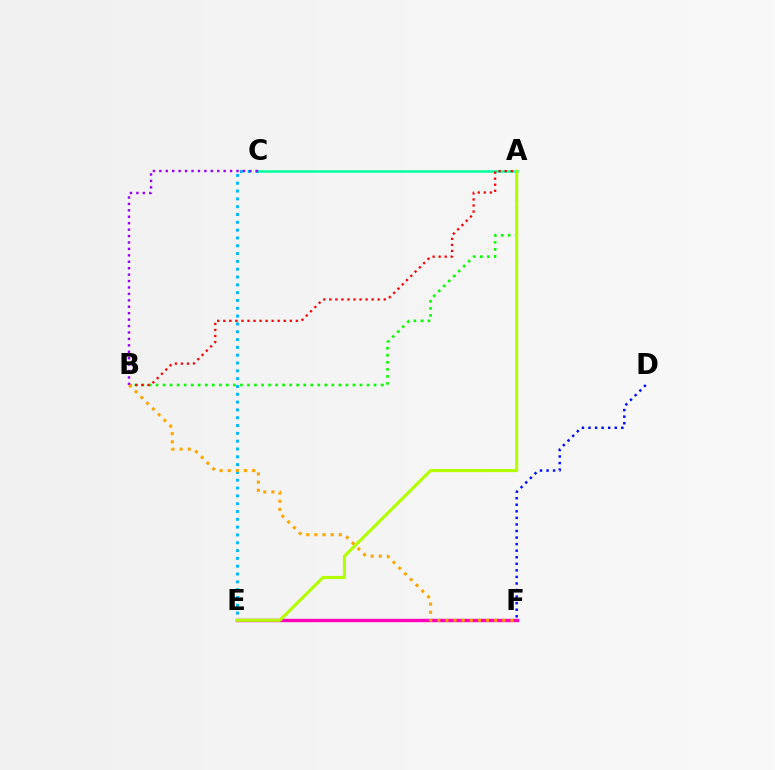{('A', 'B'): [{'color': '#08ff00', 'line_style': 'dotted', 'thickness': 1.91}, {'color': '#ff0000', 'line_style': 'dotted', 'thickness': 1.64}], ('A', 'C'): [{'color': '#00ff9d', 'line_style': 'solid', 'thickness': 1.8}], ('C', 'E'): [{'color': '#00b5ff', 'line_style': 'dotted', 'thickness': 2.12}], ('E', 'F'): [{'color': '#ff00bd', 'line_style': 'solid', 'thickness': 2.44}], ('B', 'C'): [{'color': '#9b00ff', 'line_style': 'dotted', 'thickness': 1.75}], ('A', 'E'): [{'color': '#b3ff00', 'line_style': 'solid', 'thickness': 2.25}], ('D', 'F'): [{'color': '#0010ff', 'line_style': 'dotted', 'thickness': 1.78}], ('B', 'F'): [{'color': '#ffa500', 'line_style': 'dotted', 'thickness': 2.21}]}